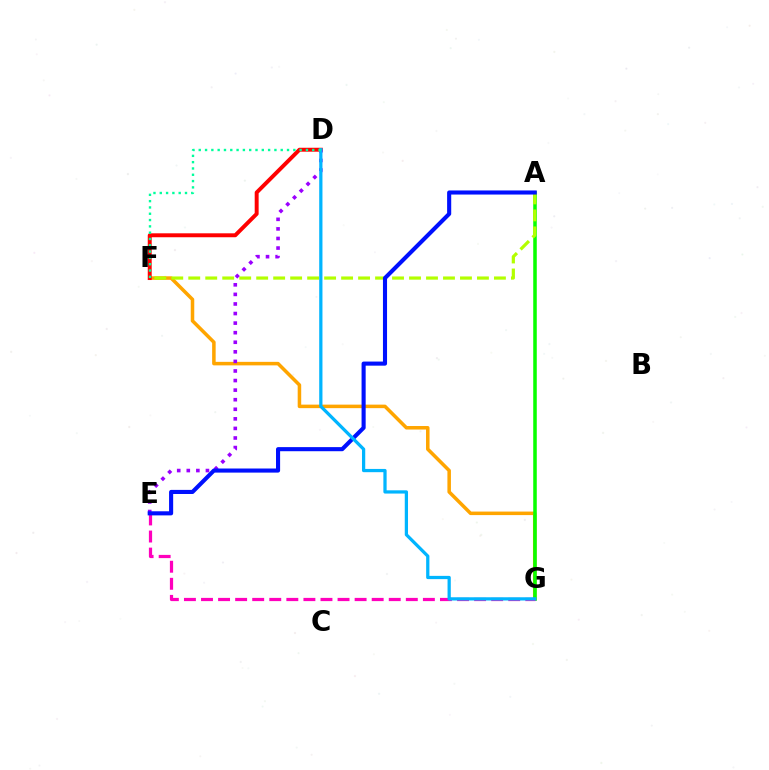{('F', 'G'): [{'color': '#ffa500', 'line_style': 'solid', 'thickness': 2.54}], ('A', 'G'): [{'color': '#08ff00', 'line_style': 'solid', 'thickness': 2.55}], ('A', 'F'): [{'color': '#b3ff00', 'line_style': 'dashed', 'thickness': 2.31}], ('D', 'F'): [{'color': '#ff0000', 'line_style': 'solid', 'thickness': 2.84}, {'color': '#00ff9d', 'line_style': 'dotted', 'thickness': 1.71}], ('D', 'E'): [{'color': '#9b00ff', 'line_style': 'dotted', 'thickness': 2.6}], ('E', 'G'): [{'color': '#ff00bd', 'line_style': 'dashed', 'thickness': 2.32}], ('A', 'E'): [{'color': '#0010ff', 'line_style': 'solid', 'thickness': 2.95}], ('D', 'G'): [{'color': '#00b5ff', 'line_style': 'solid', 'thickness': 2.34}]}